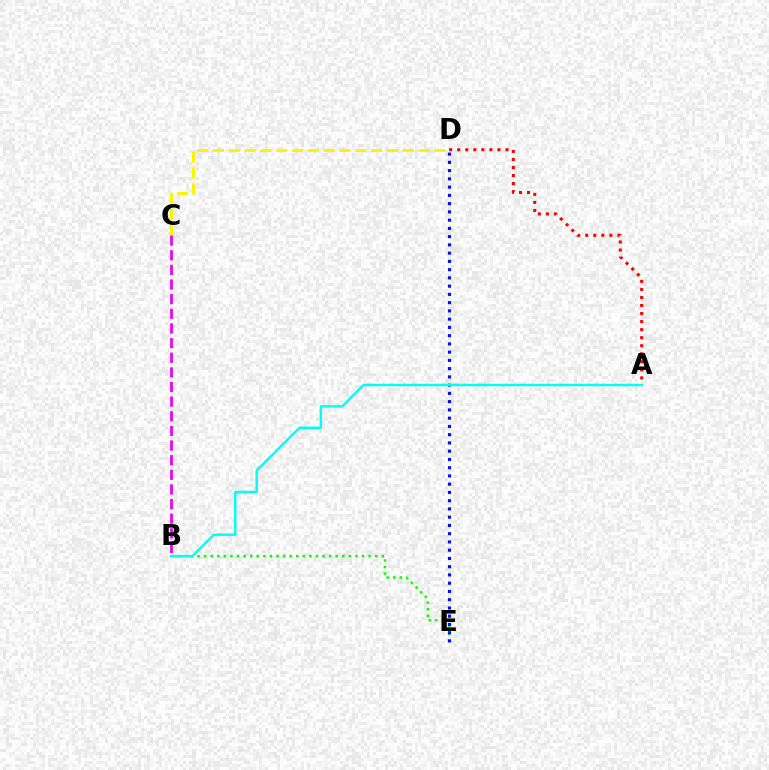{('B', 'E'): [{'color': '#08ff00', 'line_style': 'dotted', 'thickness': 1.79}], ('D', 'E'): [{'color': '#0010ff', 'line_style': 'dotted', 'thickness': 2.24}], ('C', 'D'): [{'color': '#fcf500', 'line_style': 'dashed', 'thickness': 2.15}], ('A', 'D'): [{'color': '#ff0000', 'line_style': 'dotted', 'thickness': 2.19}], ('B', 'C'): [{'color': '#ee00ff', 'line_style': 'dashed', 'thickness': 1.99}], ('A', 'B'): [{'color': '#00fff6', 'line_style': 'solid', 'thickness': 1.75}]}